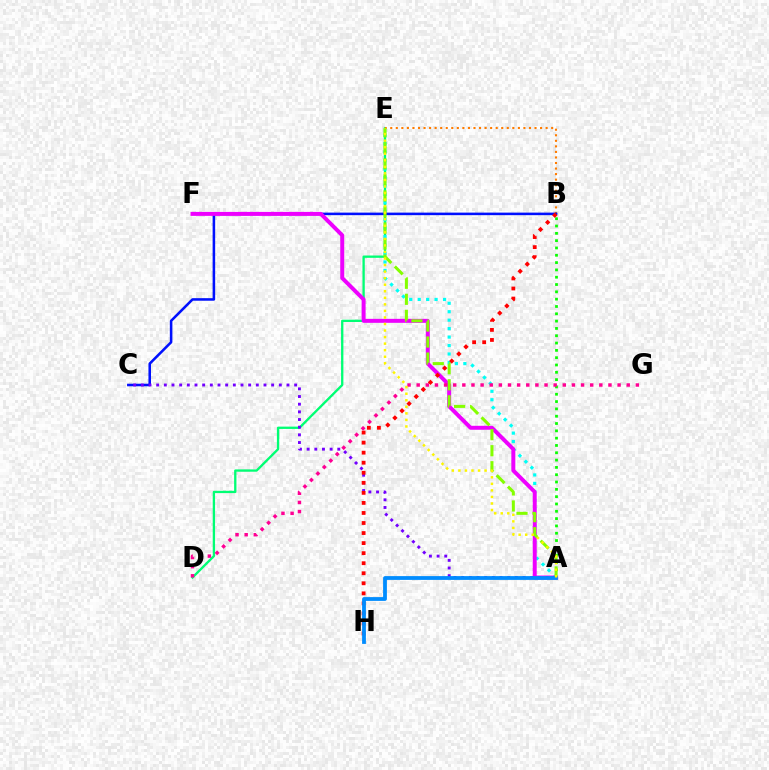{('A', 'B'): [{'color': '#08ff00', 'line_style': 'dotted', 'thickness': 1.99}], ('D', 'E'): [{'color': '#00ff74', 'line_style': 'solid', 'thickness': 1.67}], ('A', 'E'): [{'color': '#00fff6', 'line_style': 'dotted', 'thickness': 2.3}, {'color': '#84ff00', 'line_style': 'dashed', 'thickness': 2.18}, {'color': '#fcf500', 'line_style': 'dotted', 'thickness': 1.78}], ('B', 'E'): [{'color': '#ff7c00', 'line_style': 'dotted', 'thickness': 1.51}], ('B', 'C'): [{'color': '#0010ff', 'line_style': 'solid', 'thickness': 1.84}], ('A', 'F'): [{'color': '#ee00ff', 'line_style': 'solid', 'thickness': 2.86}], ('D', 'G'): [{'color': '#ff0094', 'line_style': 'dotted', 'thickness': 2.48}], ('A', 'C'): [{'color': '#7200ff', 'line_style': 'dotted', 'thickness': 2.08}], ('B', 'H'): [{'color': '#ff0000', 'line_style': 'dotted', 'thickness': 2.73}], ('A', 'H'): [{'color': '#008cff', 'line_style': 'solid', 'thickness': 2.73}]}